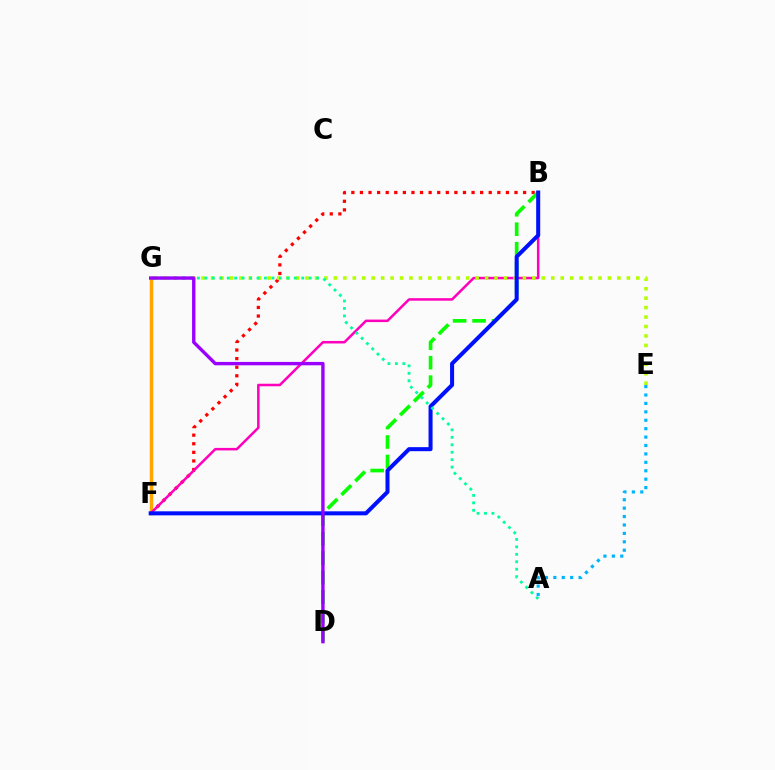{('B', 'F'): [{'color': '#ff0000', 'line_style': 'dotted', 'thickness': 2.33}, {'color': '#ff00bd', 'line_style': 'solid', 'thickness': 1.82}, {'color': '#0010ff', 'line_style': 'solid', 'thickness': 2.9}], ('F', 'G'): [{'color': '#ffa500', 'line_style': 'solid', 'thickness': 2.5}], ('E', 'G'): [{'color': '#b3ff00', 'line_style': 'dotted', 'thickness': 2.57}], ('B', 'D'): [{'color': '#08ff00', 'line_style': 'dashed', 'thickness': 2.64}], ('A', 'G'): [{'color': '#00ff9d', 'line_style': 'dotted', 'thickness': 2.02}], ('A', 'E'): [{'color': '#00b5ff', 'line_style': 'dotted', 'thickness': 2.29}], ('D', 'G'): [{'color': '#9b00ff', 'line_style': 'solid', 'thickness': 2.43}]}